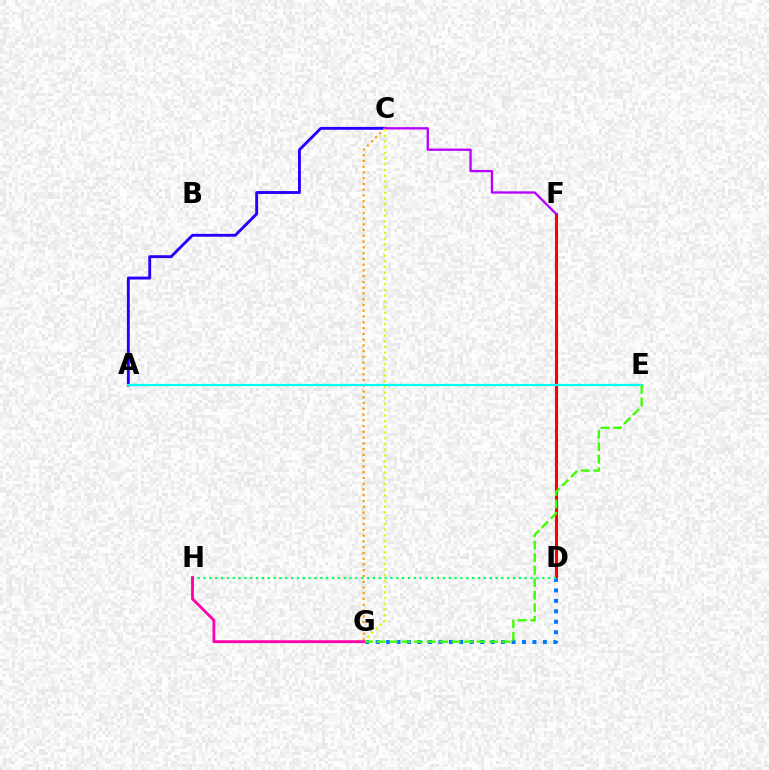{('A', 'C'): [{'color': '#2500ff', 'line_style': 'solid', 'thickness': 2.07}], ('D', 'F'): [{'color': '#ff0000', 'line_style': 'solid', 'thickness': 2.23}], ('C', 'G'): [{'color': '#ff9400', 'line_style': 'dotted', 'thickness': 1.57}, {'color': '#d1ff00', 'line_style': 'dotted', 'thickness': 1.55}], ('A', 'E'): [{'color': '#00fff6', 'line_style': 'solid', 'thickness': 1.58}], ('D', 'G'): [{'color': '#0074ff', 'line_style': 'dotted', 'thickness': 2.84}], ('E', 'G'): [{'color': '#3dff00', 'line_style': 'dashed', 'thickness': 1.7}], ('D', 'H'): [{'color': '#00ff5c', 'line_style': 'dotted', 'thickness': 1.59}], ('C', 'F'): [{'color': '#b900ff', 'line_style': 'solid', 'thickness': 1.68}], ('G', 'H'): [{'color': '#ff00ac', 'line_style': 'solid', 'thickness': 2.05}]}